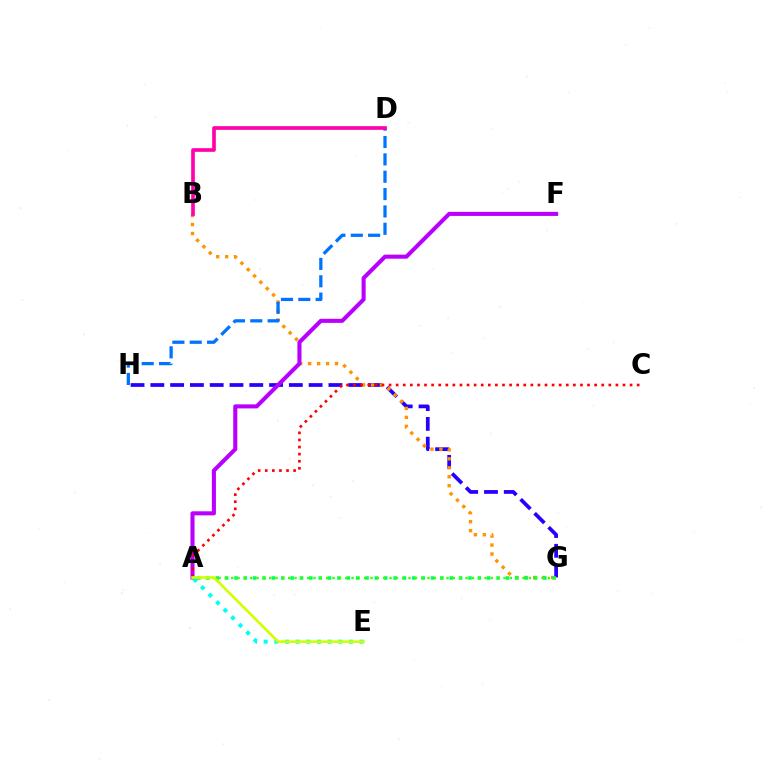{('G', 'H'): [{'color': '#2500ff', 'line_style': 'dashed', 'thickness': 2.69}], ('B', 'G'): [{'color': '#ff9400', 'line_style': 'dotted', 'thickness': 2.43}], ('A', 'F'): [{'color': '#b900ff', 'line_style': 'solid', 'thickness': 2.93}], ('D', 'H'): [{'color': '#0074ff', 'line_style': 'dashed', 'thickness': 2.36}], ('A', 'C'): [{'color': '#ff0000', 'line_style': 'dotted', 'thickness': 1.93}], ('A', 'G'): [{'color': '#00ff5c', 'line_style': 'dotted', 'thickness': 2.54}, {'color': '#3dff00', 'line_style': 'dotted', 'thickness': 1.72}], ('A', 'E'): [{'color': '#00fff6', 'line_style': 'dotted', 'thickness': 2.9}, {'color': '#d1ff00', 'line_style': 'solid', 'thickness': 1.9}], ('B', 'D'): [{'color': '#ff00ac', 'line_style': 'solid', 'thickness': 2.63}]}